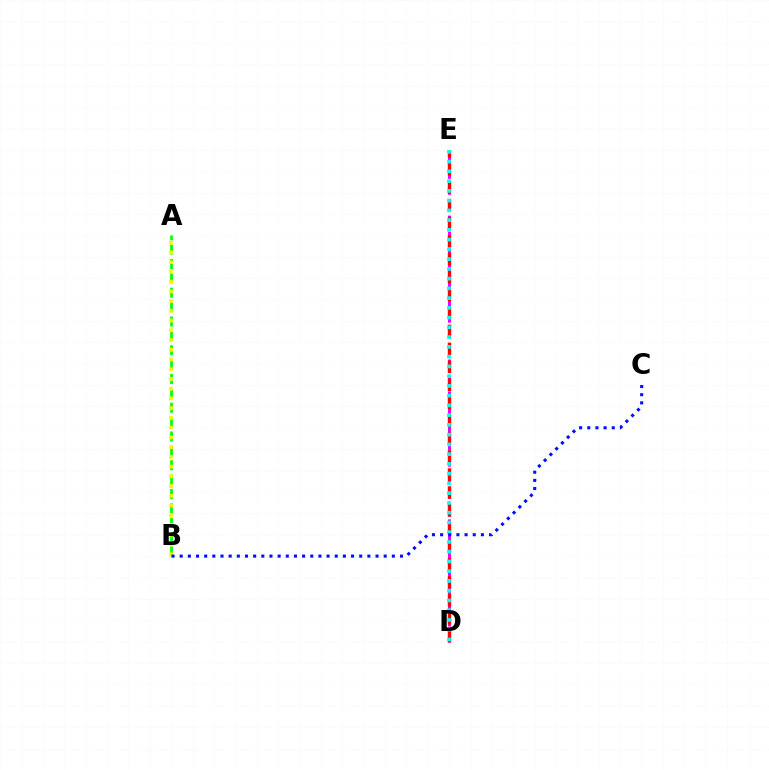{('A', 'B'): [{'color': '#08ff00', 'line_style': 'dashed', 'thickness': 1.95}, {'color': '#fcf500', 'line_style': 'dotted', 'thickness': 2.64}], ('D', 'E'): [{'color': '#ee00ff', 'line_style': 'dashed', 'thickness': 2.17}, {'color': '#ff0000', 'line_style': 'dashed', 'thickness': 2.44}, {'color': '#00fff6', 'line_style': 'dotted', 'thickness': 2.65}], ('B', 'C'): [{'color': '#0010ff', 'line_style': 'dotted', 'thickness': 2.22}]}